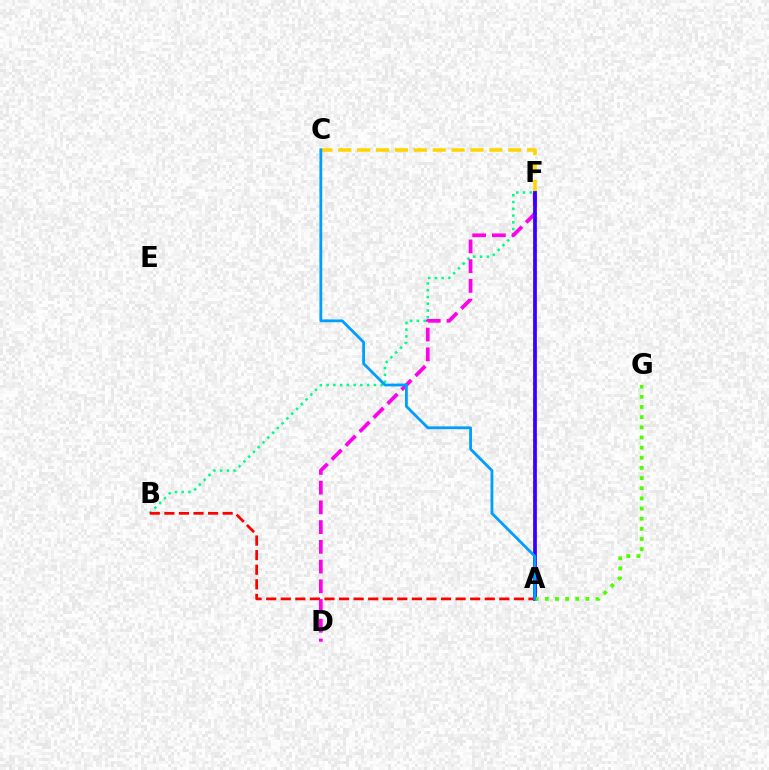{('B', 'F'): [{'color': '#00ff86', 'line_style': 'dotted', 'thickness': 1.84}], ('A', 'B'): [{'color': '#ff0000', 'line_style': 'dashed', 'thickness': 1.98}], ('D', 'F'): [{'color': '#ff00ed', 'line_style': 'dashed', 'thickness': 2.68}], ('C', 'F'): [{'color': '#ffd500', 'line_style': 'dashed', 'thickness': 2.57}], ('A', 'F'): [{'color': '#3700ff', 'line_style': 'solid', 'thickness': 2.69}], ('A', 'G'): [{'color': '#4fff00', 'line_style': 'dotted', 'thickness': 2.76}], ('A', 'C'): [{'color': '#009eff', 'line_style': 'solid', 'thickness': 2.01}]}